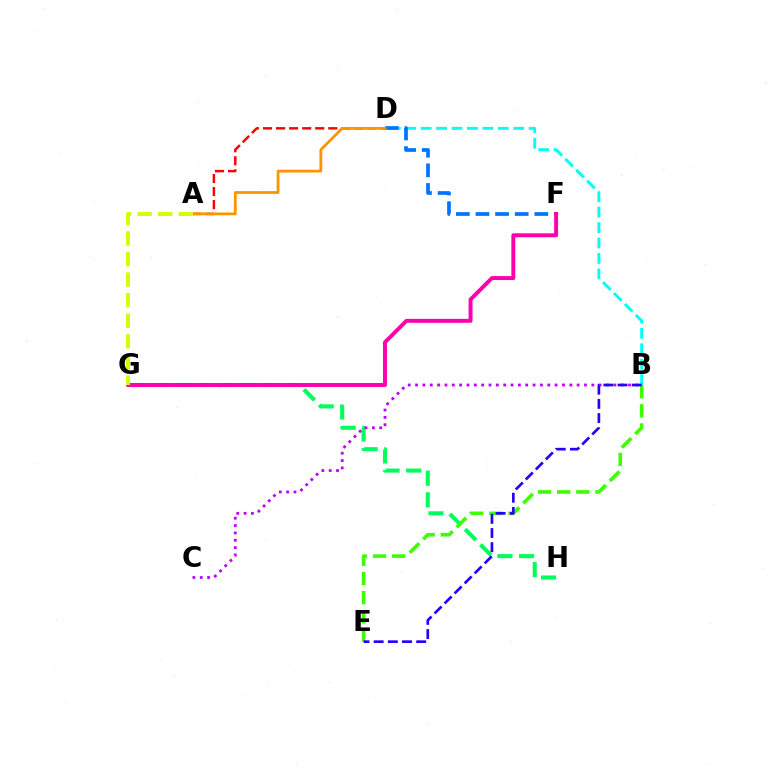{('A', 'D'): [{'color': '#ff0000', 'line_style': 'dashed', 'thickness': 1.77}, {'color': '#ff9400', 'line_style': 'solid', 'thickness': 2.0}], ('B', 'D'): [{'color': '#00fff6', 'line_style': 'dashed', 'thickness': 2.1}], ('D', 'F'): [{'color': '#0074ff', 'line_style': 'dashed', 'thickness': 2.67}], ('G', 'H'): [{'color': '#00ff5c', 'line_style': 'dashed', 'thickness': 2.94}], ('B', 'C'): [{'color': '#b900ff', 'line_style': 'dotted', 'thickness': 2.0}], ('B', 'E'): [{'color': '#3dff00', 'line_style': 'dashed', 'thickness': 2.6}, {'color': '#2500ff', 'line_style': 'dashed', 'thickness': 1.93}], ('F', 'G'): [{'color': '#ff00ac', 'line_style': 'solid', 'thickness': 2.83}], ('A', 'G'): [{'color': '#d1ff00', 'line_style': 'dashed', 'thickness': 2.8}]}